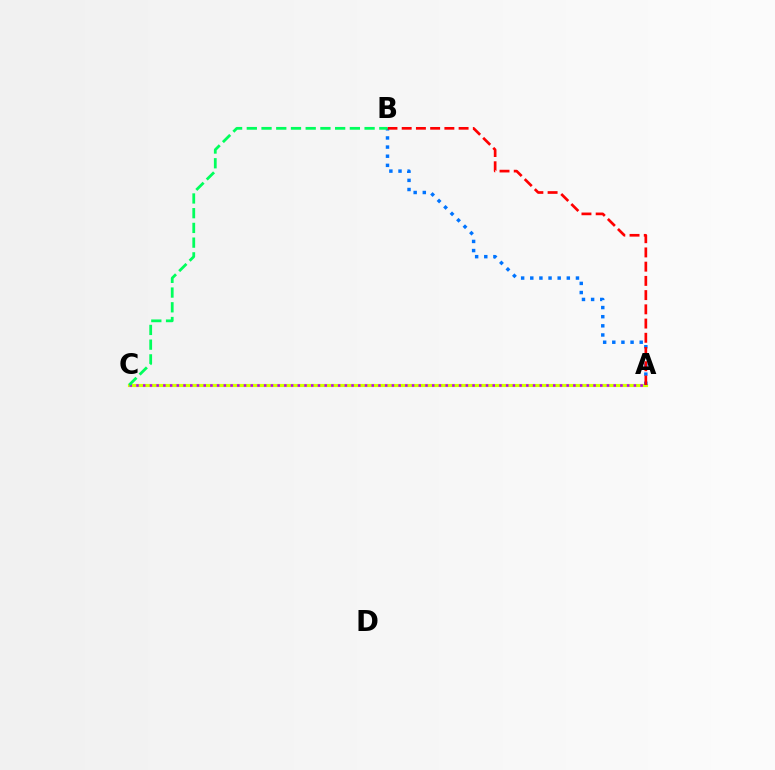{('A', 'C'): [{'color': '#d1ff00', 'line_style': 'solid', 'thickness': 2.26}, {'color': '#b900ff', 'line_style': 'dotted', 'thickness': 1.83}], ('A', 'B'): [{'color': '#0074ff', 'line_style': 'dotted', 'thickness': 2.48}, {'color': '#ff0000', 'line_style': 'dashed', 'thickness': 1.93}], ('B', 'C'): [{'color': '#00ff5c', 'line_style': 'dashed', 'thickness': 2.0}]}